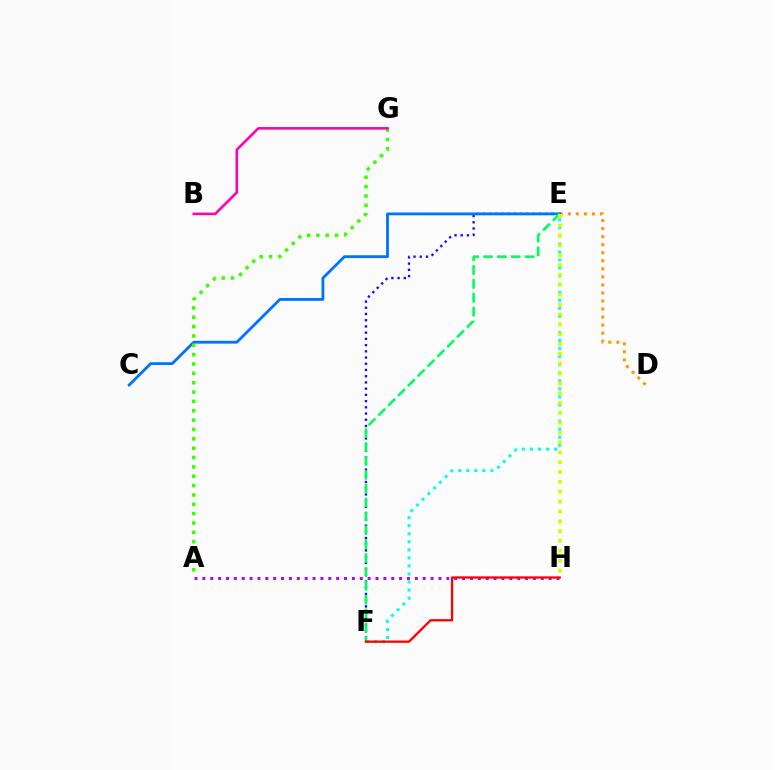{('D', 'E'): [{'color': '#ff9400', 'line_style': 'dotted', 'thickness': 2.18}], ('E', 'F'): [{'color': '#00fff6', 'line_style': 'dotted', 'thickness': 2.19}, {'color': '#2500ff', 'line_style': 'dotted', 'thickness': 1.69}, {'color': '#00ff5c', 'line_style': 'dashed', 'thickness': 1.88}], ('C', 'E'): [{'color': '#0074ff', 'line_style': 'solid', 'thickness': 2.03}], ('E', 'H'): [{'color': '#d1ff00', 'line_style': 'dotted', 'thickness': 2.68}], ('A', 'H'): [{'color': '#b900ff', 'line_style': 'dotted', 'thickness': 2.14}], ('A', 'G'): [{'color': '#3dff00', 'line_style': 'dotted', 'thickness': 2.54}], ('F', 'H'): [{'color': '#ff0000', 'line_style': 'solid', 'thickness': 1.65}], ('B', 'G'): [{'color': '#ff00ac', 'line_style': 'solid', 'thickness': 1.85}]}